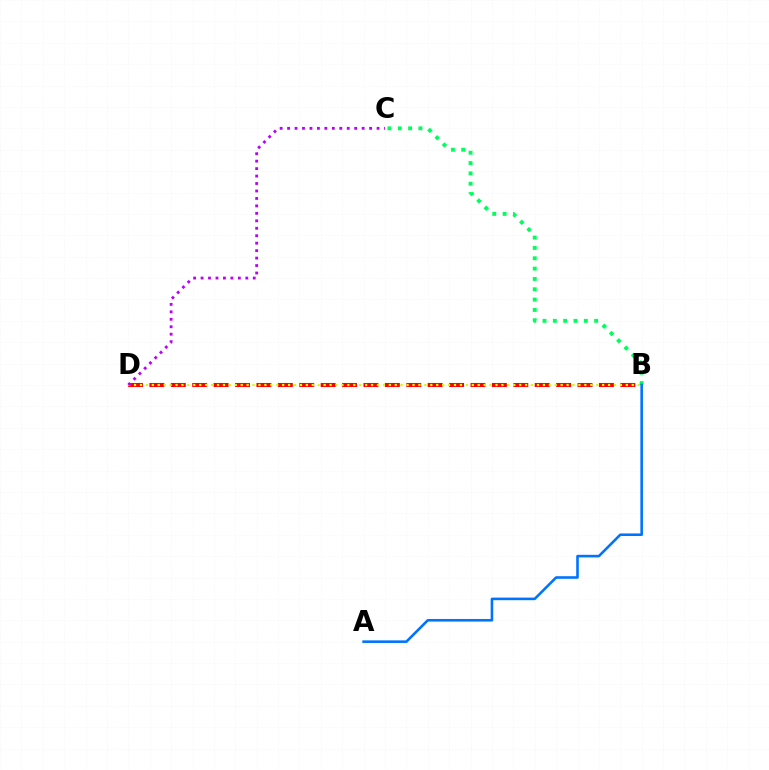{('B', 'D'): [{'color': '#ff0000', 'line_style': 'dashed', 'thickness': 2.91}, {'color': '#d1ff00', 'line_style': 'dotted', 'thickness': 1.61}], ('C', 'D'): [{'color': '#b900ff', 'line_style': 'dotted', 'thickness': 2.03}], ('B', 'C'): [{'color': '#00ff5c', 'line_style': 'dotted', 'thickness': 2.81}], ('A', 'B'): [{'color': '#0074ff', 'line_style': 'solid', 'thickness': 1.87}]}